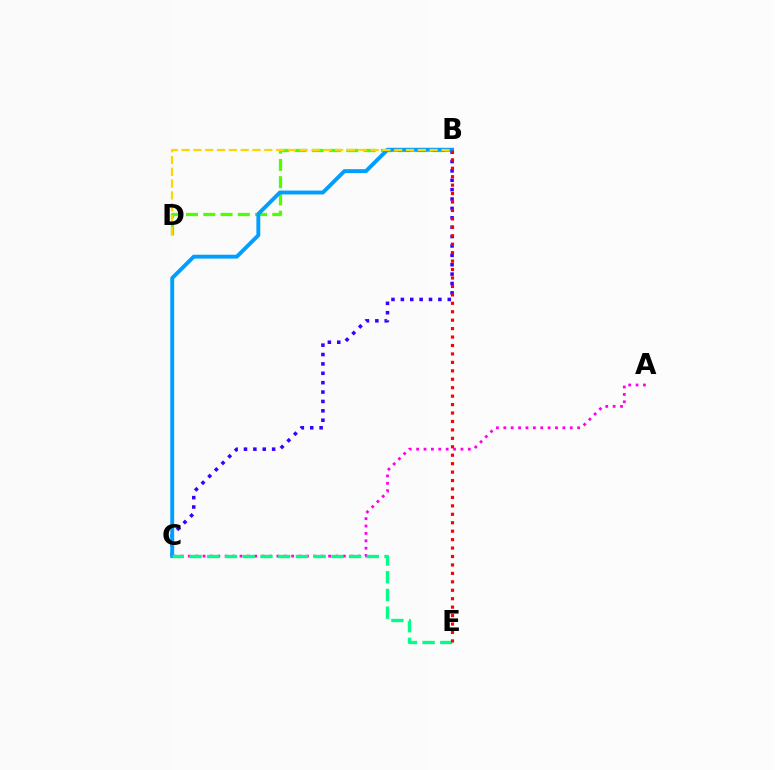{('B', 'D'): [{'color': '#4fff00', 'line_style': 'dashed', 'thickness': 2.34}, {'color': '#ffd500', 'line_style': 'dashed', 'thickness': 1.6}], ('A', 'C'): [{'color': '#ff00ed', 'line_style': 'dotted', 'thickness': 2.01}], ('B', 'C'): [{'color': '#3700ff', 'line_style': 'dotted', 'thickness': 2.55}, {'color': '#009eff', 'line_style': 'solid', 'thickness': 2.8}], ('C', 'E'): [{'color': '#00ff86', 'line_style': 'dashed', 'thickness': 2.41}], ('B', 'E'): [{'color': '#ff0000', 'line_style': 'dotted', 'thickness': 2.29}]}